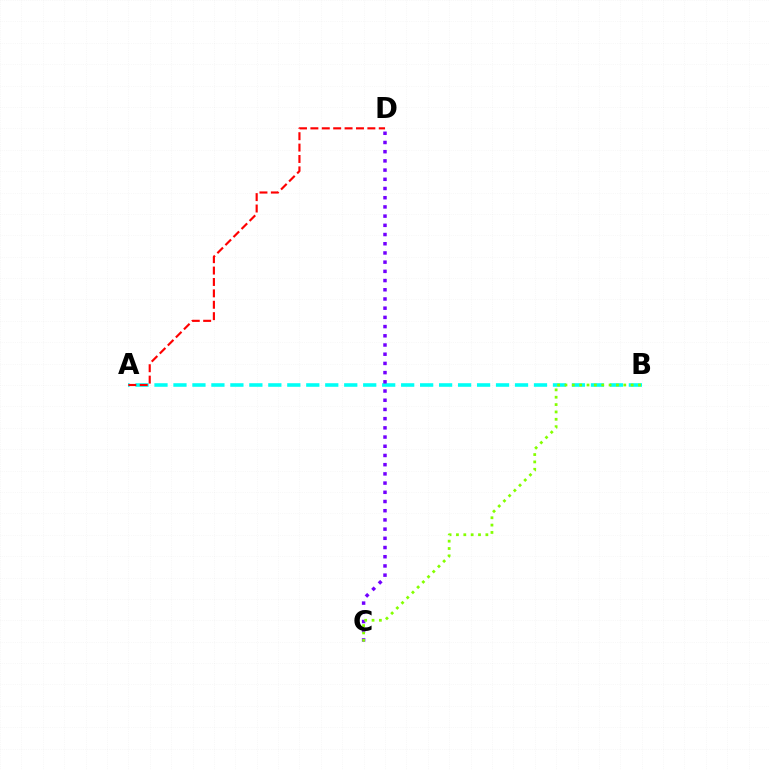{('A', 'B'): [{'color': '#00fff6', 'line_style': 'dashed', 'thickness': 2.58}], ('C', 'D'): [{'color': '#7200ff', 'line_style': 'dotted', 'thickness': 2.5}], ('A', 'D'): [{'color': '#ff0000', 'line_style': 'dashed', 'thickness': 1.55}], ('B', 'C'): [{'color': '#84ff00', 'line_style': 'dotted', 'thickness': 2.0}]}